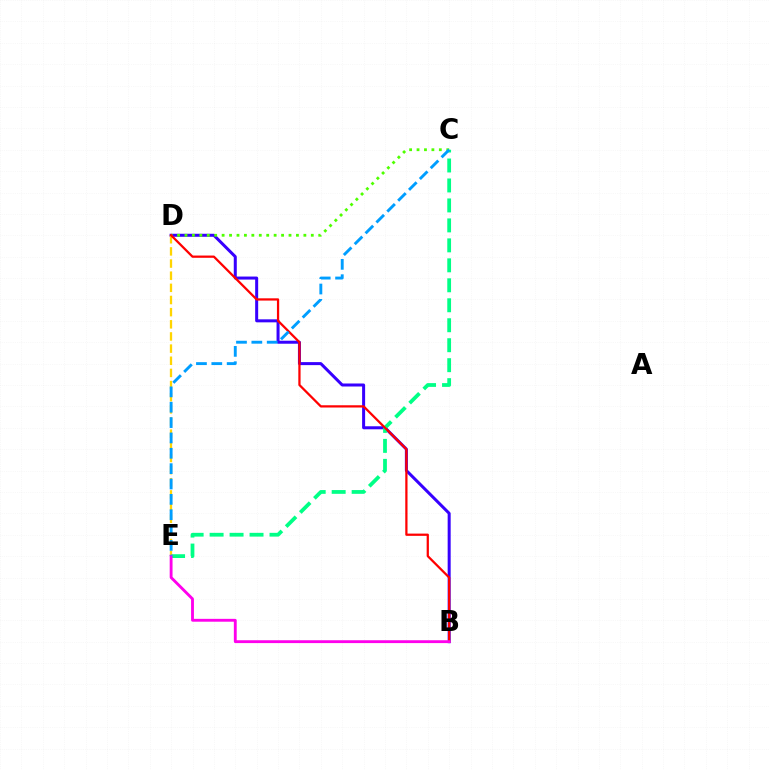{('B', 'D'): [{'color': '#3700ff', 'line_style': 'solid', 'thickness': 2.17}, {'color': '#ff0000', 'line_style': 'solid', 'thickness': 1.62}], ('C', 'D'): [{'color': '#4fff00', 'line_style': 'dotted', 'thickness': 2.02}], ('D', 'E'): [{'color': '#ffd500', 'line_style': 'dashed', 'thickness': 1.65}], ('C', 'E'): [{'color': '#00ff86', 'line_style': 'dashed', 'thickness': 2.71}, {'color': '#009eff', 'line_style': 'dashed', 'thickness': 2.09}], ('B', 'E'): [{'color': '#ff00ed', 'line_style': 'solid', 'thickness': 2.06}]}